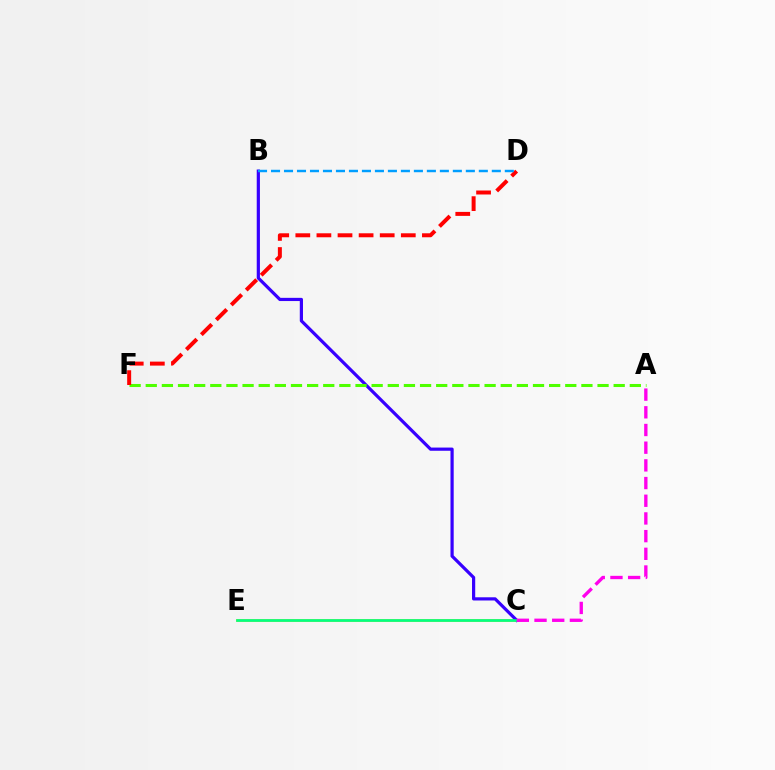{('C', 'E'): [{'color': '#ffd500', 'line_style': 'solid', 'thickness': 1.97}, {'color': '#00ff86', 'line_style': 'solid', 'thickness': 1.92}], ('B', 'C'): [{'color': '#3700ff', 'line_style': 'solid', 'thickness': 2.31}], ('A', 'F'): [{'color': '#4fff00', 'line_style': 'dashed', 'thickness': 2.19}], ('A', 'C'): [{'color': '#ff00ed', 'line_style': 'dashed', 'thickness': 2.4}], ('D', 'F'): [{'color': '#ff0000', 'line_style': 'dashed', 'thickness': 2.87}], ('B', 'D'): [{'color': '#009eff', 'line_style': 'dashed', 'thickness': 1.76}]}